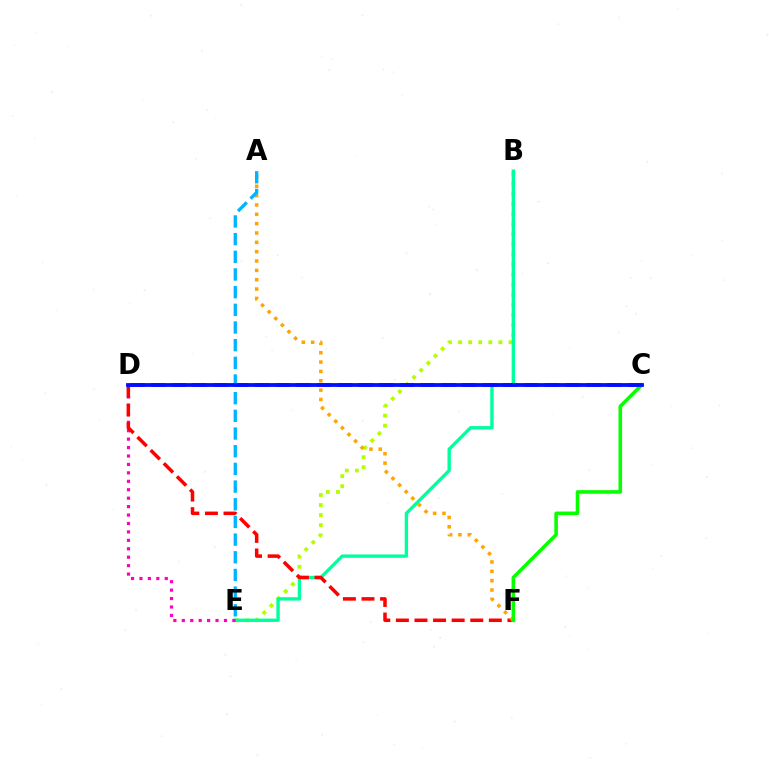{('B', 'E'): [{'color': '#b3ff00', 'line_style': 'dotted', 'thickness': 2.74}, {'color': '#00ff9d', 'line_style': 'solid', 'thickness': 2.42}], ('D', 'E'): [{'color': '#ff00bd', 'line_style': 'dotted', 'thickness': 2.29}], ('D', 'F'): [{'color': '#ff0000', 'line_style': 'dashed', 'thickness': 2.53}], ('C', 'D'): [{'color': '#9b00ff', 'line_style': 'dashed', 'thickness': 2.81}, {'color': '#0010ff', 'line_style': 'solid', 'thickness': 2.73}], ('A', 'F'): [{'color': '#ffa500', 'line_style': 'dotted', 'thickness': 2.54}], ('C', 'F'): [{'color': '#08ff00', 'line_style': 'solid', 'thickness': 2.58}], ('A', 'E'): [{'color': '#00b5ff', 'line_style': 'dashed', 'thickness': 2.4}]}